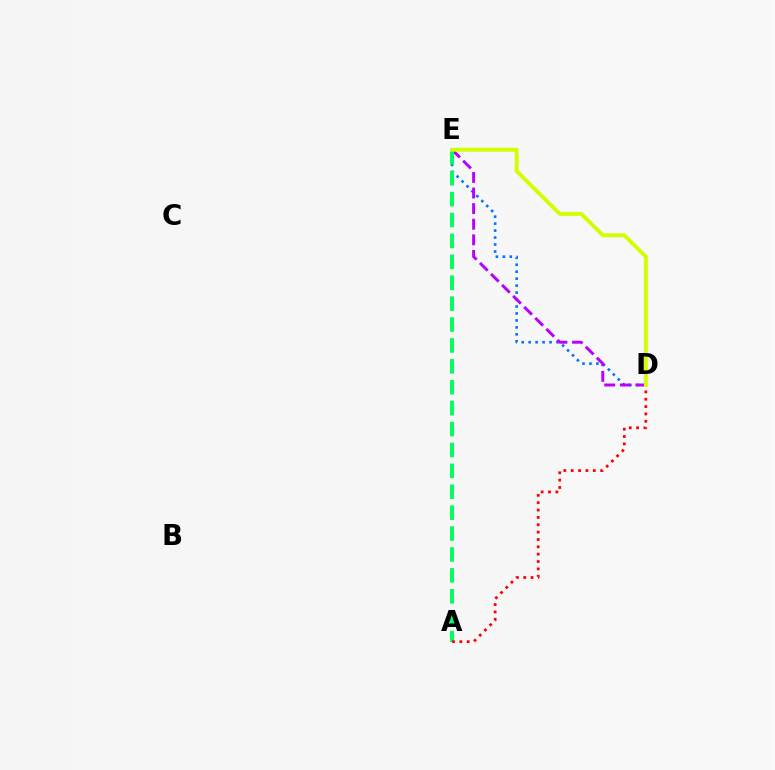{('D', 'E'): [{'color': '#0074ff', 'line_style': 'dotted', 'thickness': 1.89}, {'color': '#b900ff', 'line_style': 'dashed', 'thickness': 2.12}, {'color': '#d1ff00', 'line_style': 'solid', 'thickness': 2.83}], ('A', 'E'): [{'color': '#00ff5c', 'line_style': 'dashed', 'thickness': 2.84}], ('A', 'D'): [{'color': '#ff0000', 'line_style': 'dotted', 'thickness': 2.0}]}